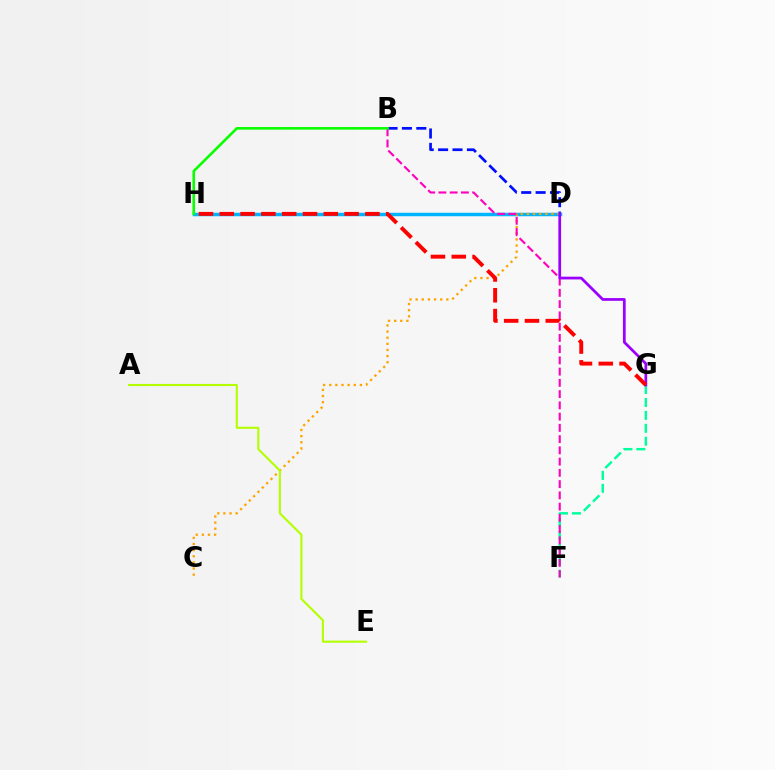{('B', 'D'): [{'color': '#0010ff', 'line_style': 'dashed', 'thickness': 1.96}], ('D', 'H'): [{'color': '#00b5ff', 'line_style': 'solid', 'thickness': 2.49}], ('C', 'D'): [{'color': '#ffa500', 'line_style': 'dotted', 'thickness': 1.67}], ('F', 'G'): [{'color': '#00ff9d', 'line_style': 'dashed', 'thickness': 1.76}], ('B', 'F'): [{'color': '#ff00bd', 'line_style': 'dashed', 'thickness': 1.53}], ('B', 'H'): [{'color': '#08ff00', 'line_style': 'solid', 'thickness': 1.88}], ('D', 'G'): [{'color': '#9b00ff', 'line_style': 'solid', 'thickness': 1.97}], ('A', 'E'): [{'color': '#b3ff00', 'line_style': 'solid', 'thickness': 1.51}], ('G', 'H'): [{'color': '#ff0000', 'line_style': 'dashed', 'thickness': 2.83}]}